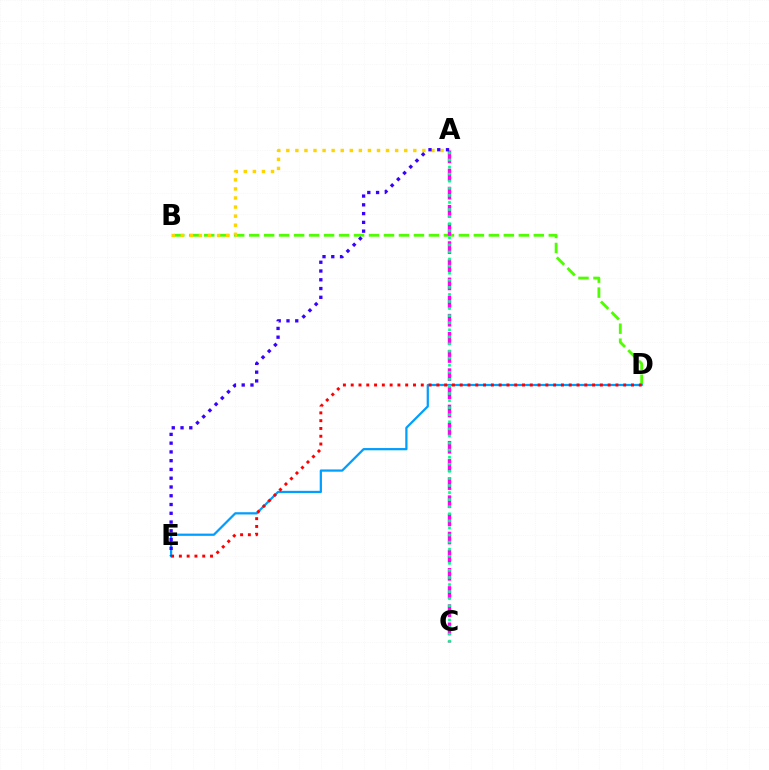{('B', 'D'): [{'color': '#4fff00', 'line_style': 'dashed', 'thickness': 2.04}], ('D', 'E'): [{'color': '#009eff', 'line_style': 'solid', 'thickness': 1.61}, {'color': '#ff0000', 'line_style': 'dotted', 'thickness': 2.12}], ('A', 'C'): [{'color': '#ff00ed', 'line_style': 'dashed', 'thickness': 2.47}, {'color': '#00ff86', 'line_style': 'dotted', 'thickness': 1.92}], ('A', 'B'): [{'color': '#ffd500', 'line_style': 'dotted', 'thickness': 2.46}], ('A', 'E'): [{'color': '#3700ff', 'line_style': 'dotted', 'thickness': 2.38}]}